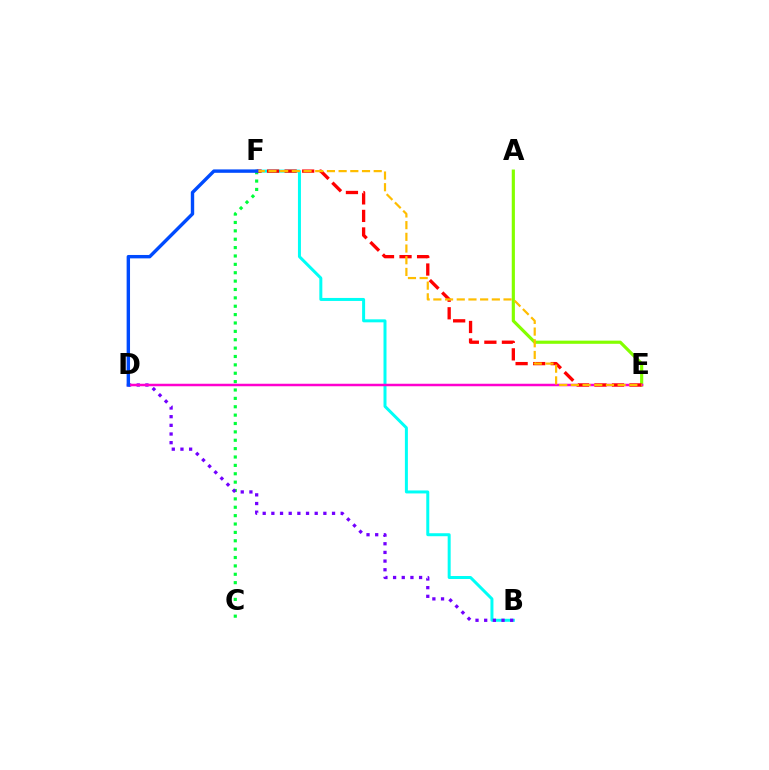{('C', 'F'): [{'color': '#00ff39', 'line_style': 'dotted', 'thickness': 2.28}], ('B', 'F'): [{'color': '#00fff6', 'line_style': 'solid', 'thickness': 2.15}], ('A', 'E'): [{'color': '#84ff00', 'line_style': 'solid', 'thickness': 2.28}], ('B', 'D'): [{'color': '#7200ff', 'line_style': 'dotted', 'thickness': 2.36}], ('D', 'E'): [{'color': '#ff00cf', 'line_style': 'solid', 'thickness': 1.8}], ('E', 'F'): [{'color': '#ff0000', 'line_style': 'dashed', 'thickness': 2.38}, {'color': '#ffbd00', 'line_style': 'dashed', 'thickness': 1.59}], ('D', 'F'): [{'color': '#004bff', 'line_style': 'solid', 'thickness': 2.45}]}